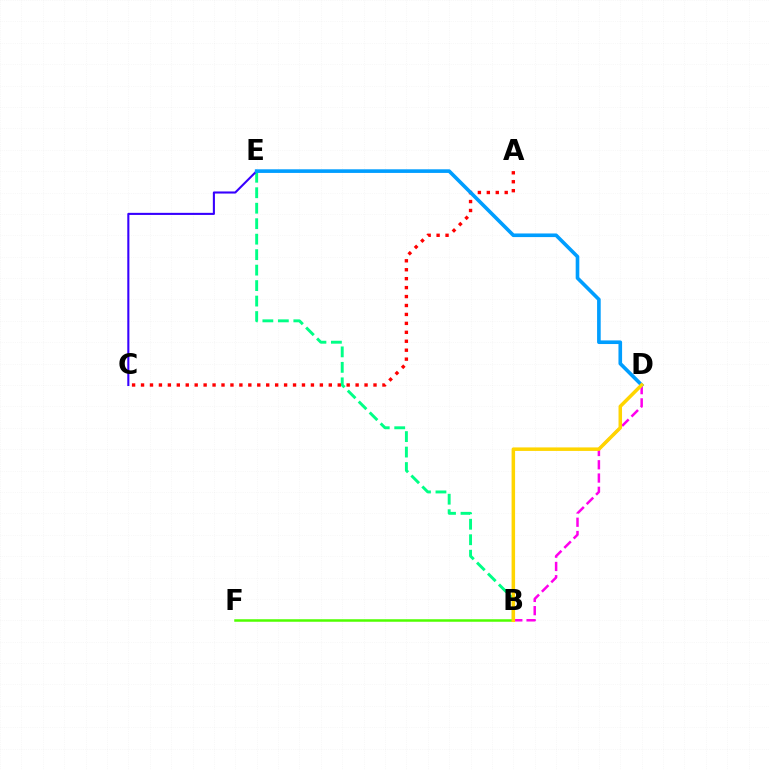{('B', 'E'): [{'color': '#00ff86', 'line_style': 'dashed', 'thickness': 2.1}], ('C', 'E'): [{'color': '#3700ff', 'line_style': 'solid', 'thickness': 1.51}], ('A', 'C'): [{'color': '#ff0000', 'line_style': 'dotted', 'thickness': 2.43}], ('B', 'D'): [{'color': '#ff00ed', 'line_style': 'dashed', 'thickness': 1.8}, {'color': '#ffd500', 'line_style': 'solid', 'thickness': 2.53}], ('D', 'E'): [{'color': '#009eff', 'line_style': 'solid', 'thickness': 2.61}], ('B', 'F'): [{'color': '#4fff00', 'line_style': 'solid', 'thickness': 1.81}]}